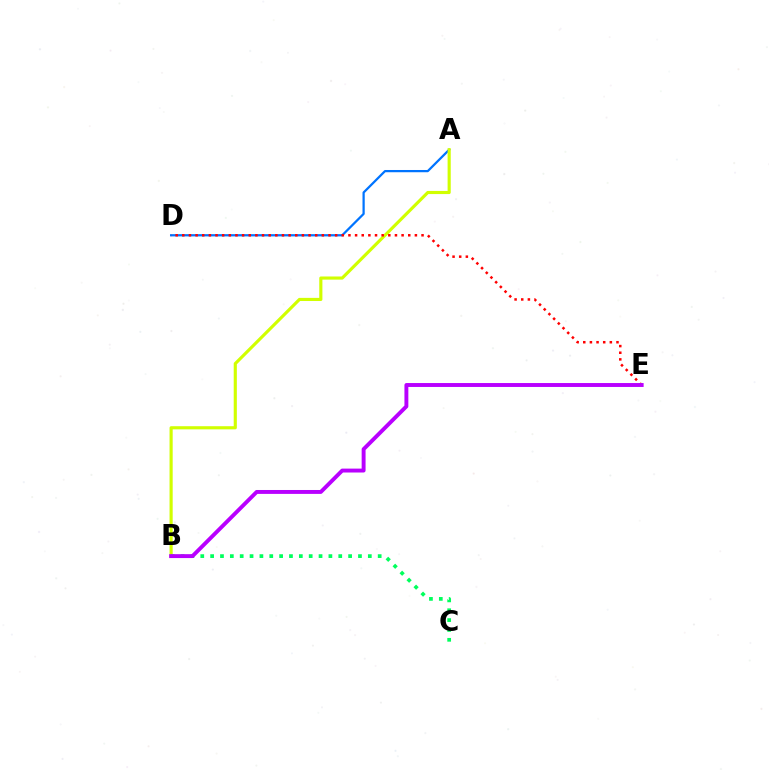{('A', 'D'): [{'color': '#0074ff', 'line_style': 'solid', 'thickness': 1.61}], ('A', 'B'): [{'color': '#d1ff00', 'line_style': 'solid', 'thickness': 2.26}], ('B', 'C'): [{'color': '#00ff5c', 'line_style': 'dotted', 'thickness': 2.68}], ('D', 'E'): [{'color': '#ff0000', 'line_style': 'dotted', 'thickness': 1.81}], ('B', 'E'): [{'color': '#b900ff', 'line_style': 'solid', 'thickness': 2.82}]}